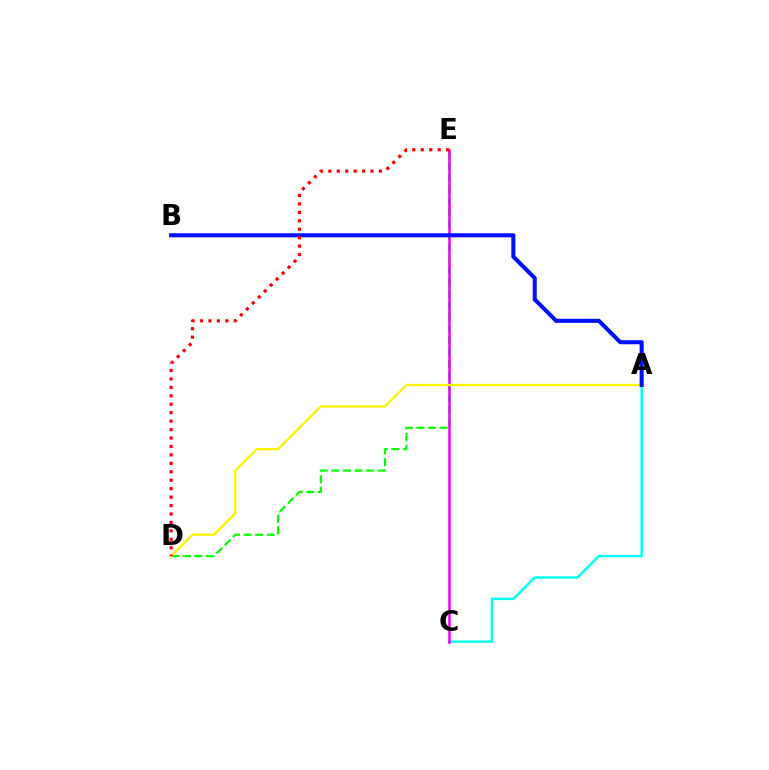{('D', 'E'): [{'color': '#08ff00', 'line_style': 'dashed', 'thickness': 1.58}, {'color': '#ff0000', 'line_style': 'dotted', 'thickness': 2.29}], ('A', 'C'): [{'color': '#00fff6', 'line_style': 'solid', 'thickness': 1.78}], ('C', 'E'): [{'color': '#ee00ff', 'line_style': 'solid', 'thickness': 1.81}], ('A', 'D'): [{'color': '#fcf500', 'line_style': 'solid', 'thickness': 1.66}], ('A', 'B'): [{'color': '#0010ff', 'line_style': 'solid', 'thickness': 2.93}]}